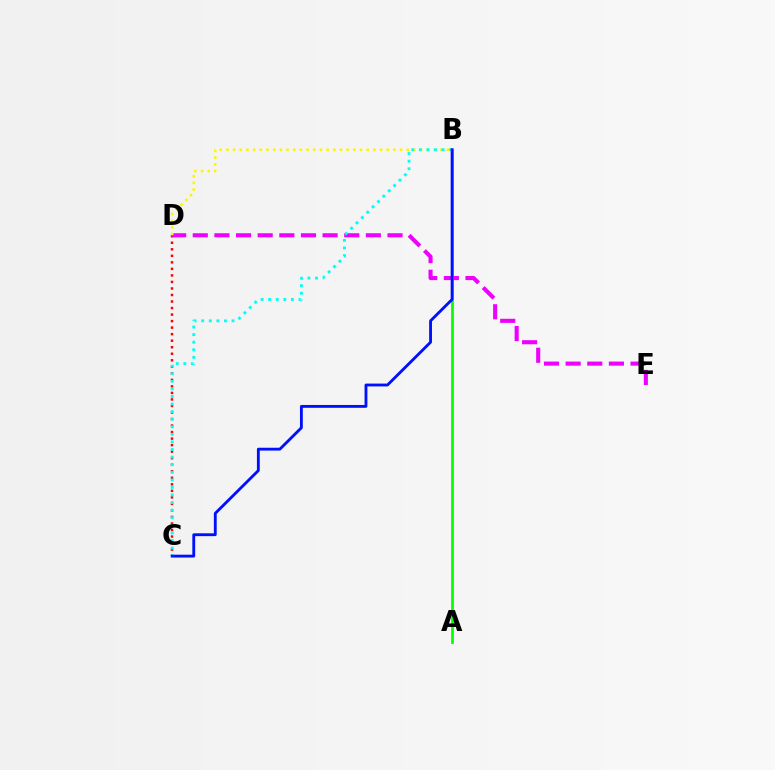{('C', 'D'): [{'color': '#ff0000', 'line_style': 'dotted', 'thickness': 1.77}], ('D', 'E'): [{'color': '#ee00ff', 'line_style': 'dashed', 'thickness': 2.94}], ('B', 'D'): [{'color': '#fcf500', 'line_style': 'dotted', 'thickness': 1.81}], ('B', 'C'): [{'color': '#00fff6', 'line_style': 'dotted', 'thickness': 2.06}, {'color': '#0010ff', 'line_style': 'solid', 'thickness': 2.05}], ('A', 'B'): [{'color': '#08ff00', 'line_style': 'solid', 'thickness': 1.99}]}